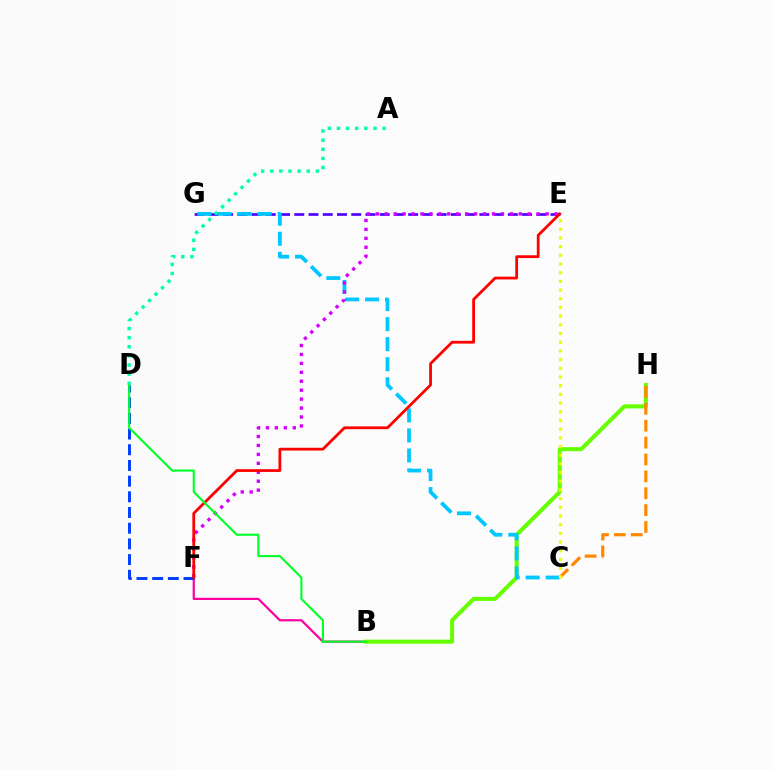{('B', 'F'): [{'color': '#ff00a0', 'line_style': 'solid', 'thickness': 1.59}], ('B', 'H'): [{'color': '#66ff00', 'line_style': 'solid', 'thickness': 2.91}], ('C', 'H'): [{'color': '#ff8800', 'line_style': 'dashed', 'thickness': 2.29}], ('E', 'G'): [{'color': '#4f00ff', 'line_style': 'dashed', 'thickness': 1.93}], ('A', 'D'): [{'color': '#00ffaf', 'line_style': 'dotted', 'thickness': 2.48}], ('C', 'G'): [{'color': '#00c7ff', 'line_style': 'dashed', 'thickness': 2.72}], ('E', 'F'): [{'color': '#d600ff', 'line_style': 'dotted', 'thickness': 2.43}, {'color': '#ff0000', 'line_style': 'solid', 'thickness': 2.01}], ('C', 'E'): [{'color': '#eeff00', 'line_style': 'dotted', 'thickness': 2.36}], ('D', 'F'): [{'color': '#003fff', 'line_style': 'dashed', 'thickness': 2.13}], ('B', 'D'): [{'color': '#00ff27', 'line_style': 'solid', 'thickness': 1.51}]}